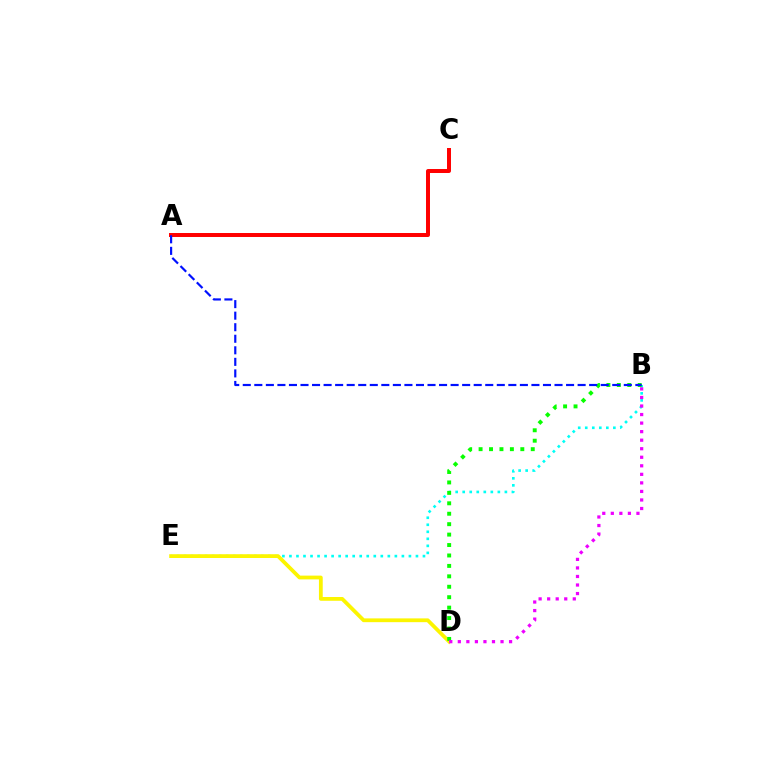{('B', 'E'): [{'color': '#00fff6', 'line_style': 'dotted', 'thickness': 1.91}], ('A', 'C'): [{'color': '#ff0000', 'line_style': 'solid', 'thickness': 2.86}], ('D', 'E'): [{'color': '#fcf500', 'line_style': 'solid', 'thickness': 2.72}], ('B', 'D'): [{'color': '#08ff00', 'line_style': 'dotted', 'thickness': 2.83}, {'color': '#ee00ff', 'line_style': 'dotted', 'thickness': 2.32}], ('A', 'B'): [{'color': '#0010ff', 'line_style': 'dashed', 'thickness': 1.57}]}